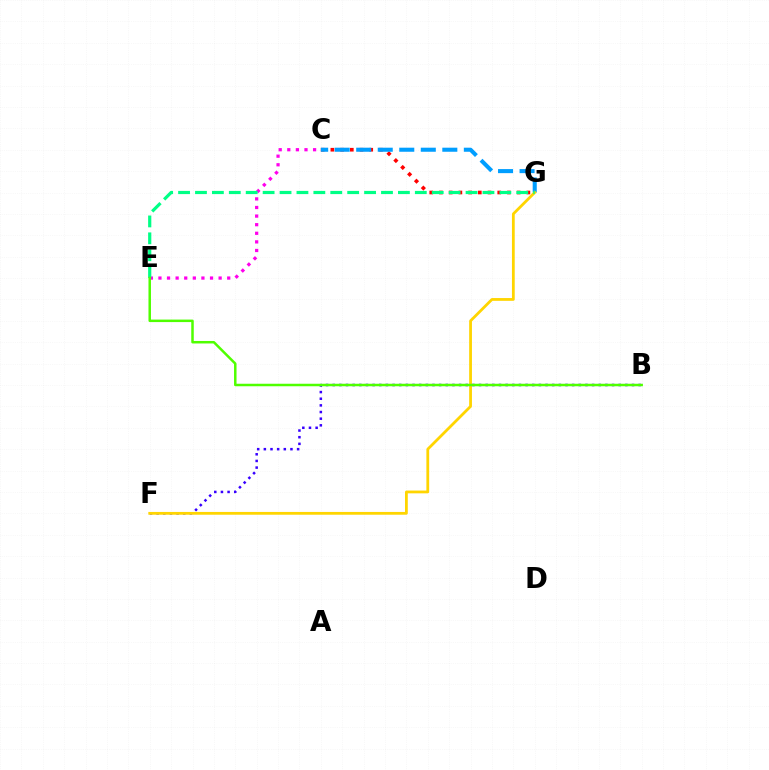{('C', 'G'): [{'color': '#ff0000', 'line_style': 'dotted', 'thickness': 2.64}, {'color': '#009eff', 'line_style': 'dashed', 'thickness': 2.92}], ('C', 'E'): [{'color': '#ff00ed', 'line_style': 'dotted', 'thickness': 2.34}], ('B', 'F'): [{'color': '#3700ff', 'line_style': 'dotted', 'thickness': 1.81}], ('F', 'G'): [{'color': '#ffd500', 'line_style': 'solid', 'thickness': 2.0}], ('E', 'G'): [{'color': '#00ff86', 'line_style': 'dashed', 'thickness': 2.3}], ('B', 'E'): [{'color': '#4fff00', 'line_style': 'solid', 'thickness': 1.8}]}